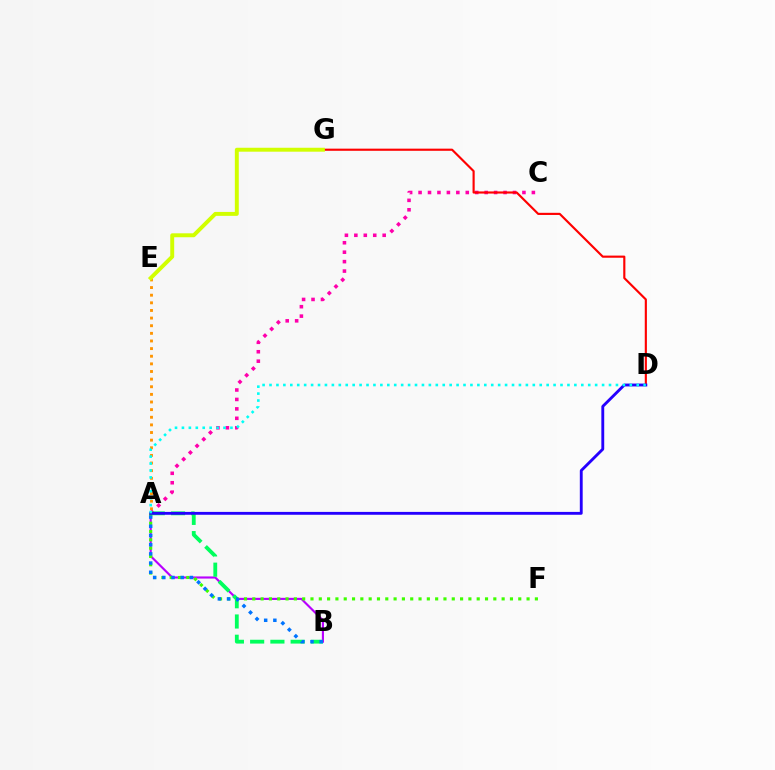{('A', 'B'): [{'color': '#b900ff', 'line_style': 'solid', 'thickness': 1.54}, {'color': '#00ff5c', 'line_style': 'dashed', 'thickness': 2.75}, {'color': '#0074ff', 'line_style': 'dotted', 'thickness': 2.5}], ('A', 'E'): [{'color': '#ff9400', 'line_style': 'dotted', 'thickness': 2.07}], ('A', 'C'): [{'color': '#ff00ac', 'line_style': 'dotted', 'thickness': 2.57}], ('D', 'G'): [{'color': '#ff0000', 'line_style': 'solid', 'thickness': 1.54}], ('E', 'G'): [{'color': '#d1ff00', 'line_style': 'solid', 'thickness': 2.83}], ('A', 'F'): [{'color': '#3dff00', 'line_style': 'dotted', 'thickness': 2.26}], ('A', 'D'): [{'color': '#2500ff', 'line_style': 'solid', 'thickness': 2.06}, {'color': '#00fff6', 'line_style': 'dotted', 'thickness': 1.88}]}